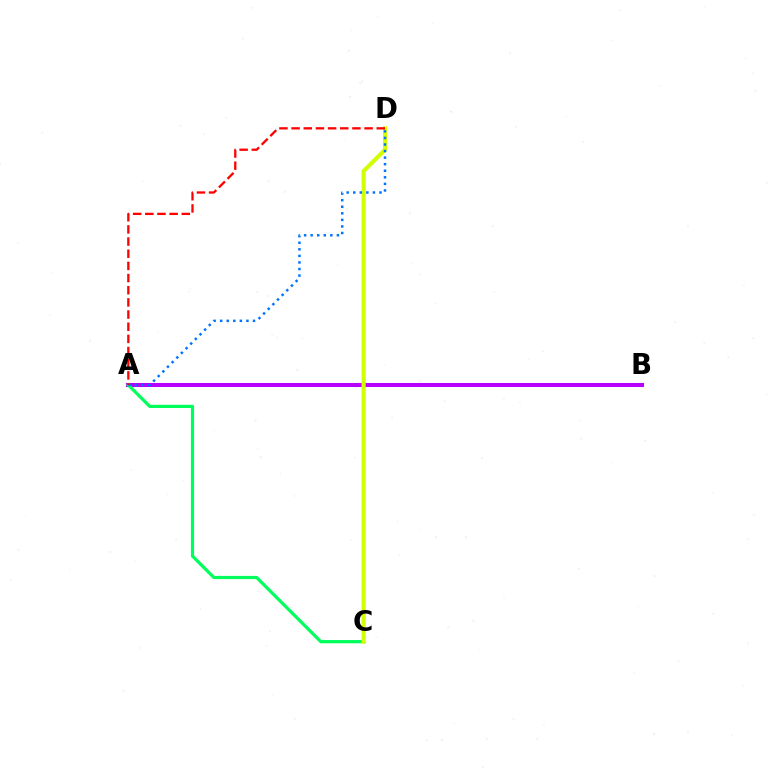{('A', 'B'): [{'color': '#b900ff', 'line_style': 'solid', 'thickness': 2.91}], ('A', 'C'): [{'color': '#00ff5c', 'line_style': 'solid', 'thickness': 2.31}], ('C', 'D'): [{'color': '#d1ff00', 'line_style': 'solid', 'thickness': 2.95}], ('A', 'D'): [{'color': '#0074ff', 'line_style': 'dotted', 'thickness': 1.78}, {'color': '#ff0000', 'line_style': 'dashed', 'thickness': 1.65}]}